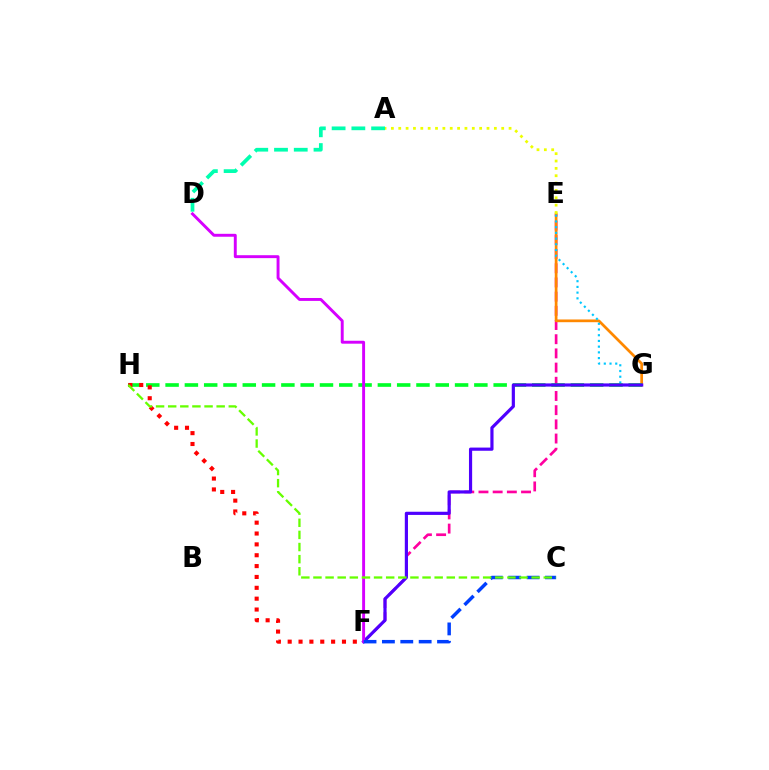{('A', 'D'): [{'color': '#00ffaf', 'line_style': 'dashed', 'thickness': 2.68}], ('E', 'F'): [{'color': '#ff00a0', 'line_style': 'dashed', 'thickness': 1.93}], ('E', 'G'): [{'color': '#ff8800', 'line_style': 'solid', 'thickness': 1.96}, {'color': '#00c7ff', 'line_style': 'dotted', 'thickness': 1.55}], ('G', 'H'): [{'color': '#00ff27', 'line_style': 'dashed', 'thickness': 2.62}], ('F', 'H'): [{'color': '#ff0000', 'line_style': 'dotted', 'thickness': 2.95}], ('F', 'G'): [{'color': '#4f00ff', 'line_style': 'solid', 'thickness': 2.29}], ('A', 'E'): [{'color': '#eeff00', 'line_style': 'dotted', 'thickness': 2.0}], ('D', 'F'): [{'color': '#d600ff', 'line_style': 'solid', 'thickness': 2.1}], ('C', 'F'): [{'color': '#003fff', 'line_style': 'dashed', 'thickness': 2.5}], ('C', 'H'): [{'color': '#66ff00', 'line_style': 'dashed', 'thickness': 1.65}]}